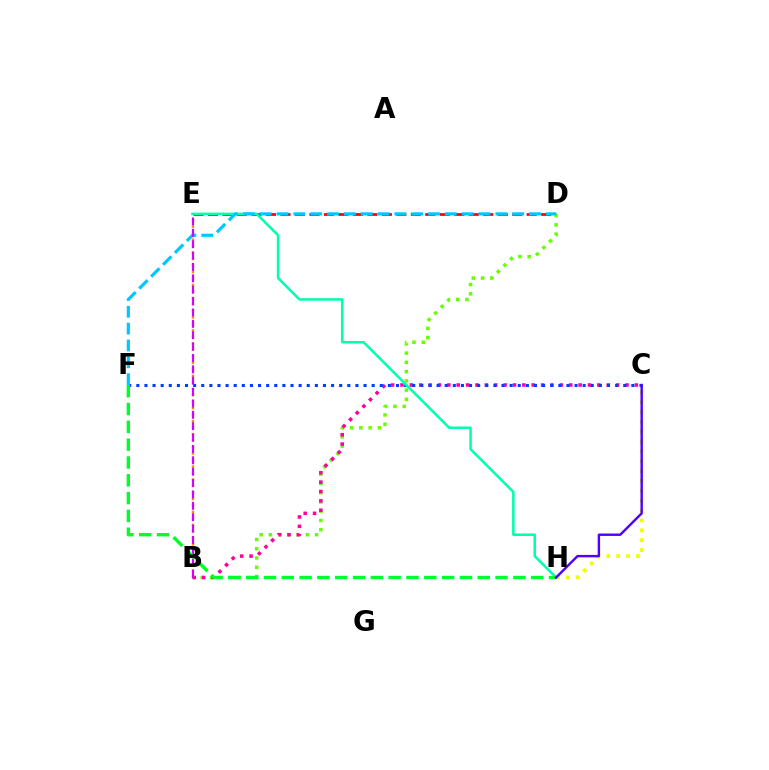{('D', 'E'): [{'color': '#ff0000', 'line_style': 'dashed', 'thickness': 1.97}], ('B', 'D'): [{'color': '#66ff00', 'line_style': 'dotted', 'thickness': 2.51}], ('B', 'C'): [{'color': '#ff00a0', 'line_style': 'dotted', 'thickness': 2.55}], ('C', 'F'): [{'color': '#003fff', 'line_style': 'dotted', 'thickness': 2.2}], ('B', 'E'): [{'color': '#ff8800', 'line_style': 'dotted', 'thickness': 1.76}, {'color': '#d600ff', 'line_style': 'dashed', 'thickness': 1.55}], ('C', 'H'): [{'color': '#eeff00', 'line_style': 'dotted', 'thickness': 2.68}, {'color': '#4f00ff', 'line_style': 'solid', 'thickness': 1.74}], ('E', 'H'): [{'color': '#00ffaf', 'line_style': 'solid', 'thickness': 1.82}], ('D', 'F'): [{'color': '#00c7ff', 'line_style': 'dashed', 'thickness': 2.29}], ('F', 'H'): [{'color': '#00ff27', 'line_style': 'dashed', 'thickness': 2.42}]}